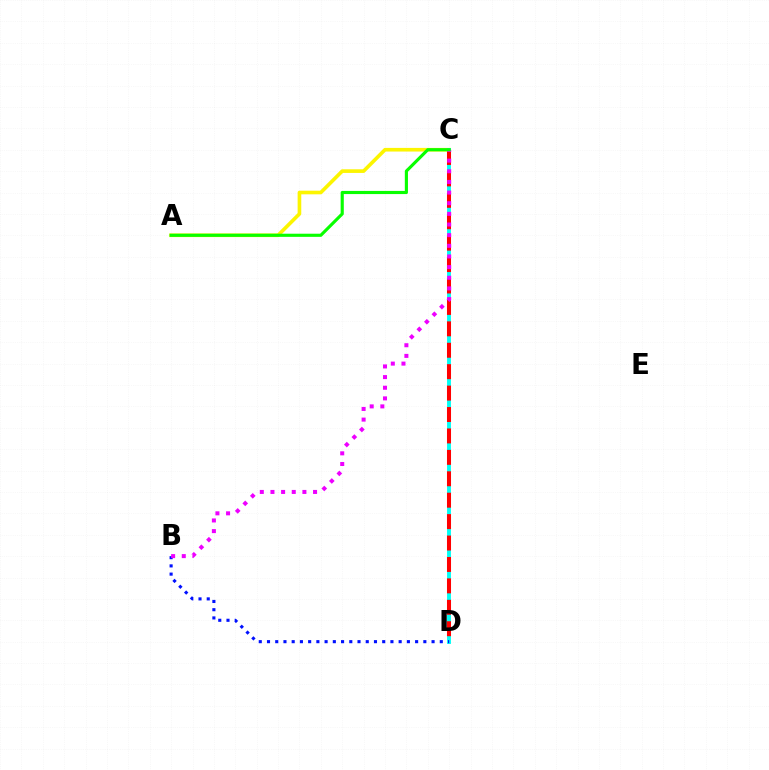{('A', 'C'): [{'color': '#fcf500', 'line_style': 'solid', 'thickness': 2.62}, {'color': '#08ff00', 'line_style': 'solid', 'thickness': 2.26}], ('C', 'D'): [{'color': '#00fff6', 'line_style': 'solid', 'thickness': 2.8}, {'color': '#ff0000', 'line_style': 'dashed', 'thickness': 2.91}], ('B', 'D'): [{'color': '#0010ff', 'line_style': 'dotted', 'thickness': 2.24}], ('B', 'C'): [{'color': '#ee00ff', 'line_style': 'dotted', 'thickness': 2.89}]}